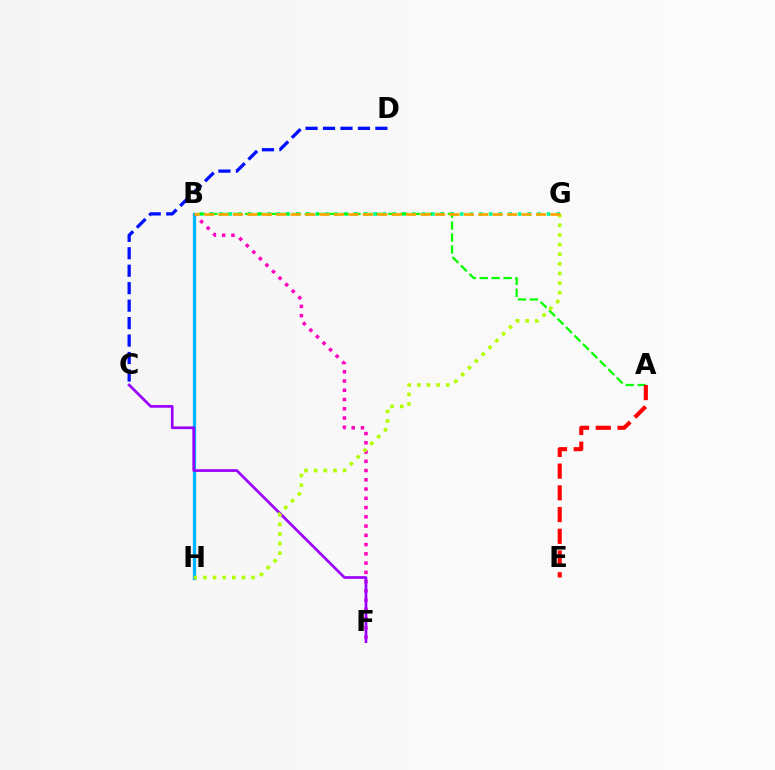{('B', 'F'): [{'color': '#ff00bd', 'line_style': 'dotted', 'thickness': 2.51}], ('B', 'G'): [{'color': '#00ff9d', 'line_style': 'dotted', 'thickness': 2.62}, {'color': '#ffa500', 'line_style': 'dashed', 'thickness': 1.96}], ('A', 'B'): [{'color': '#08ff00', 'line_style': 'dashed', 'thickness': 1.62}], ('C', 'D'): [{'color': '#0010ff', 'line_style': 'dashed', 'thickness': 2.37}], ('A', 'E'): [{'color': '#ff0000', 'line_style': 'dashed', 'thickness': 2.95}], ('B', 'H'): [{'color': '#00b5ff', 'line_style': 'solid', 'thickness': 2.37}], ('C', 'F'): [{'color': '#9b00ff', 'line_style': 'solid', 'thickness': 1.95}], ('G', 'H'): [{'color': '#b3ff00', 'line_style': 'dotted', 'thickness': 2.62}]}